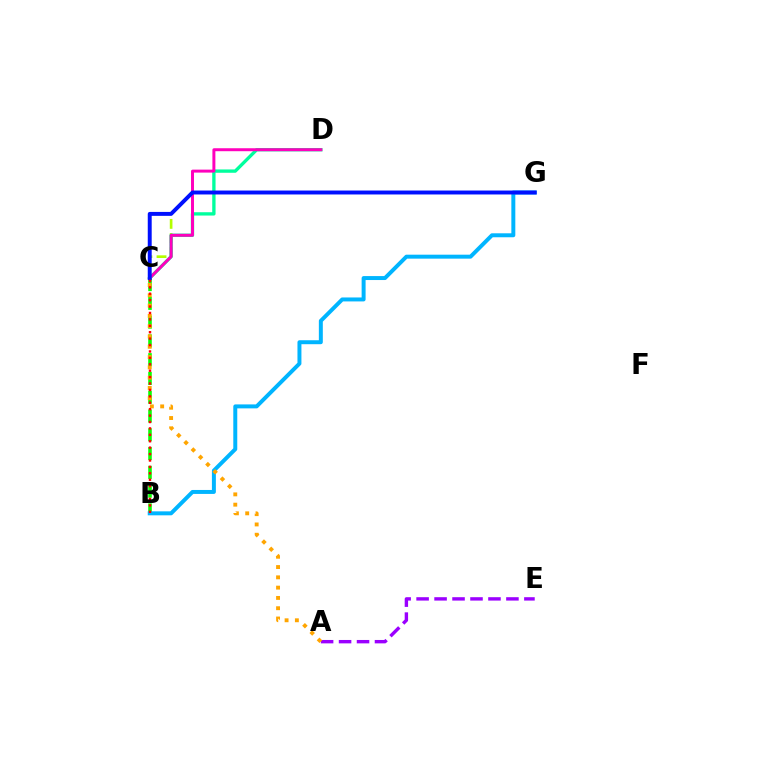{('A', 'E'): [{'color': '#9b00ff', 'line_style': 'dashed', 'thickness': 2.44}], ('B', 'C'): [{'color': '#08ff00', 'line_style': 'dashed', 'thickness': 2.55}, {'color': '#ff0000', 'line_style': 'dotted', 'thickness': 1.74}], ('C', 'G'): [{'color': '#b3ff00', 'line_style': 'dashed', 'thickness': 1.92}, {'color': '#0010ff', 'line_style': 'solid', 'thickness': 2.84}], ('C', 'D'): [{'color': '#00ff9d', 'line_style': 'solid', 'thickness': 2.4}, {'color': '#ff00bd', 'line_style': 'solid', 'thickness': 2.14}], ('B', 'G'): [{'color': '#00b5ff', 'line_style': 'solid', 'thickness': 2.85}], ('A', 'C'): [{'color': '#ffa500', 'line_style': 'dotted', 'thickness': 2.8}]}